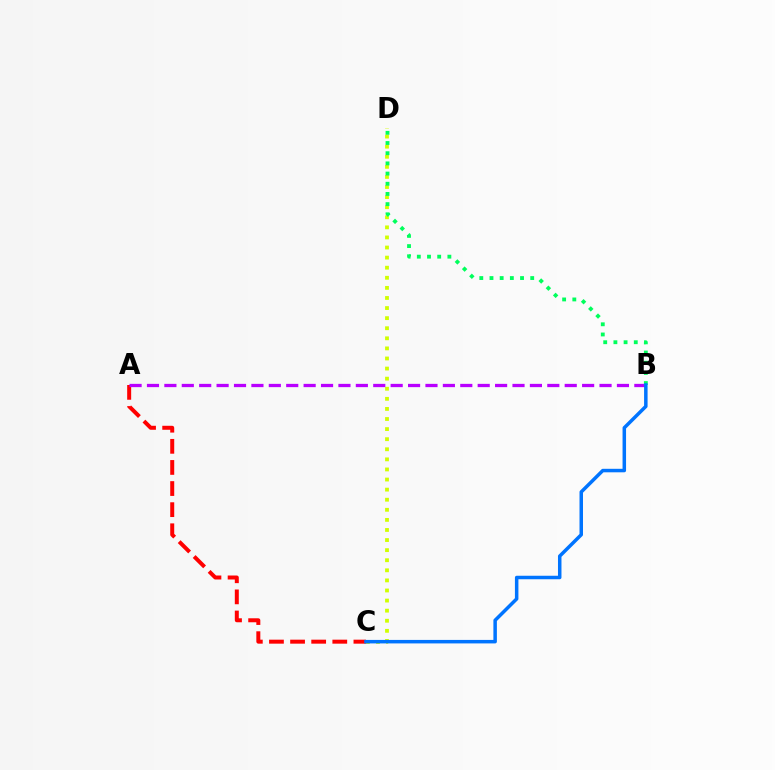{('A', 'C'): [{'color': '#ff0000', 'line_style': 'dashed', 'thickness': 2.87}], ('C', 'D'): [{'color': '#d1ff00', 'line_style': 'dotted', 'thickness': 2.74}], ('A', 'B'): [{'color': '#b900ff', 'line_style': 'dashed', 'thickness': 2.36}], ('B', 'D'): [{'color': '#00ff5c', 'line_style': 'dotted', 'thickness': 2.77}], ('B', 'C'): [{'color': '#0074ff', 'line_style': 'solid', 'thickness': 2.52}]}